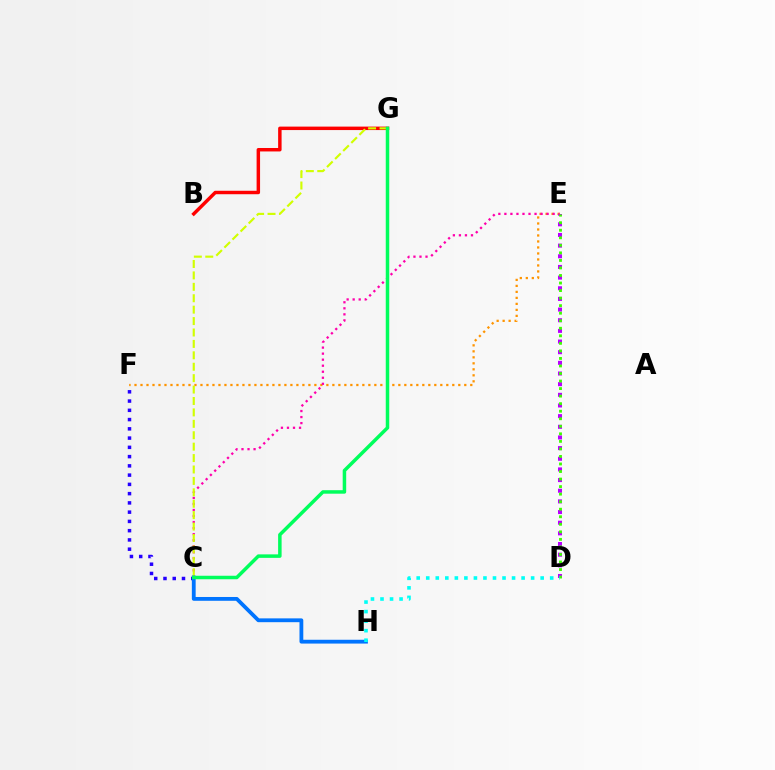{('E', 'F'): [{'color': '#ff9400', 'line_style': 'dotted', 'thickness': 1.63}], ('D', 'E'): [{'color': '#b900ff', 'line_style': 'dotted', 'thickness': 2.9}, {'color': '#3dff00', 'line_style': 'dotted', 'thickness': 2.05}], ('C', 'E'): [{'color': '#ff00ac', 'line_style': 'dotted', 'thickness': 1.64}], ('B', 'G'): [{'color': '#ff0000', 'line_style': 'solid', 'thickness': 2.49}], ('C', 'F'): [{'color': '#2500ff', 'line_style': 'dotted', 'thickness': 2.52}], ('C', 'G'): [{'color': '#d1ff00', 'line_style': 'dashed', 'thickness': 1.55}, {'color': '#00ff5c', 'line_style': 'solid', 'thickness': 2.52}], ('C', 'H'): [{'color': '#0074ff', 'line_style': 'solid', 'thickness': 2.74}], ('D', 'H'): [{'color': '#00fff6', 'line_style': 'dotted', 'thickness': 2.59}]}